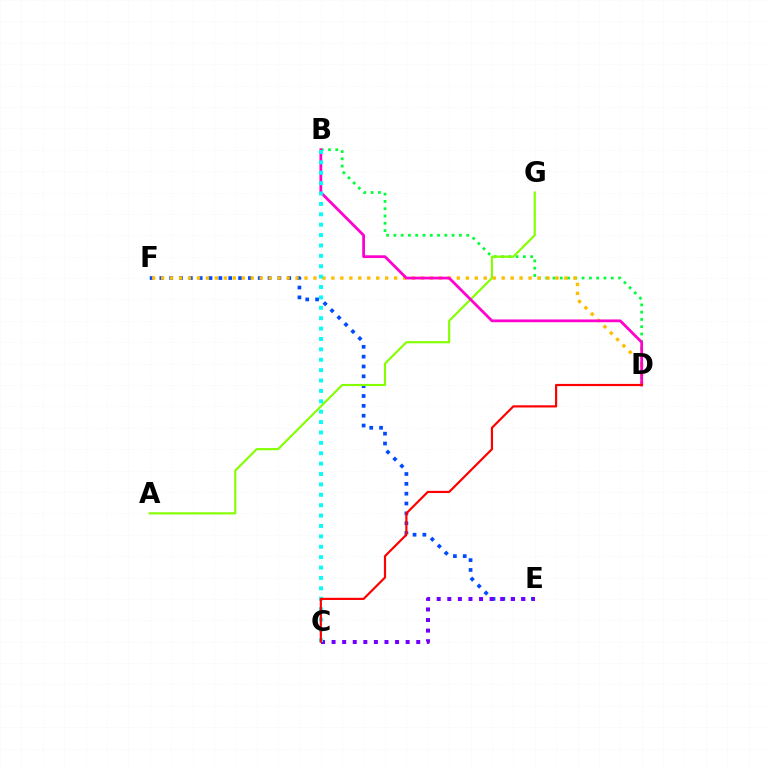{('E', 'F'): [{'color': '#004bff', 'line_style': 'dotted', 'thickness': 2.67}], ('B', 'D'): [{'color': '#00ff39', 'line_style': 'dotted', 'thickness': 1.98}, {'color': '#ff00cf', 'line_style': 'solid', 'thickness': 1.99}], ('D', 'F'): [{'color': '#ffbd00', 'line_style': 'dotted', 'thickness': 2.44}], ('C', 'E'): [{'color': '#7200ff', 'line_style': 'dotted', 'thickness': 2.87}], ('A', 'G'): [{'color': '#84ff00', 'line_style': 'solid', 'thickness': 1.54}], ('B', 'C'): [{'color': '#00fff6', 'line_style': 'dotted', 'thickness': 2.82}], ('C', 'D'): [{'color': '#ff0000', 'line_style': 'solid', 'thickness': 1.57}]}